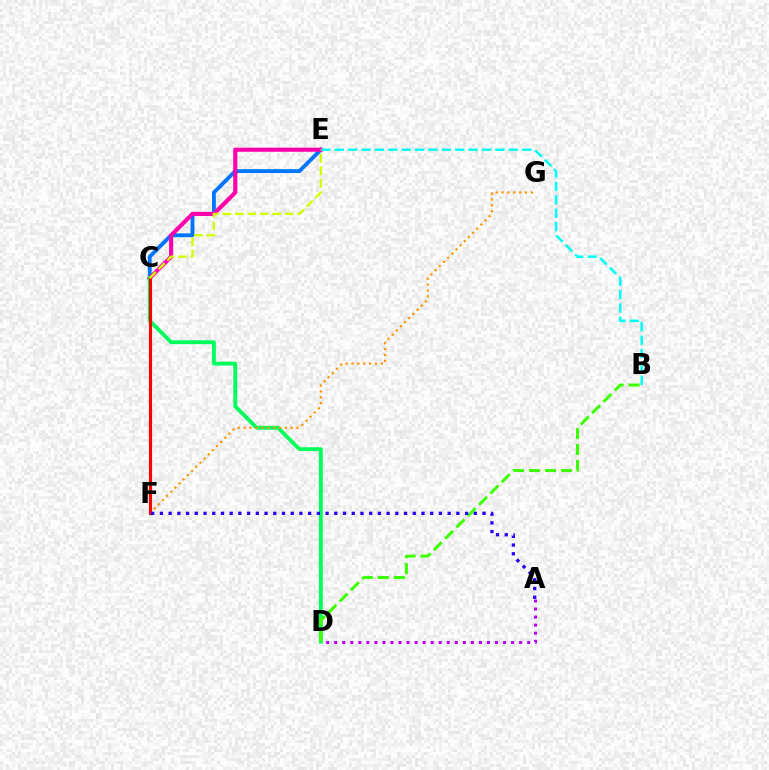{('C', 'E'): [{'color': '#0074ff', 'line_style': 'solid', 'thickness': 2.76}, {'color': '#ff00ac', 'line_style': 'solid', 'thickness': 2.95}, {'color': '#d1ff00', 'line_style': 'dashed', 'thickness': 1.69}], ('C', 'D'): [{'color': '#00ff5c', 'line_style': 'solid', 'thickness': 2.79}], ('B', 'D'): [{'color': '#3dff00', 'line_style': 'dashed', 'thickness': 2.17}], ('F', 'G'): [{'color': '#ff9400', 'line_style': 'dotted', 'thickness': 1.6}], ('B', 'E'): [{'color': '#00fff6', 'line_style': 'dashed', 'thickness': 1.82}], ('C', 'F'): [{'color': '#ff0000', 'line_style': 'solid', 'thickness': 2.26}], ('A', 'D'): [{'color': '#b900ff', 'line_style': 'dotted', 'thickness': 2.19}], ('A', 'F'): [{'color': '#2500ff', 'line_style': 'dotted', 'thickness': 2.37}]}